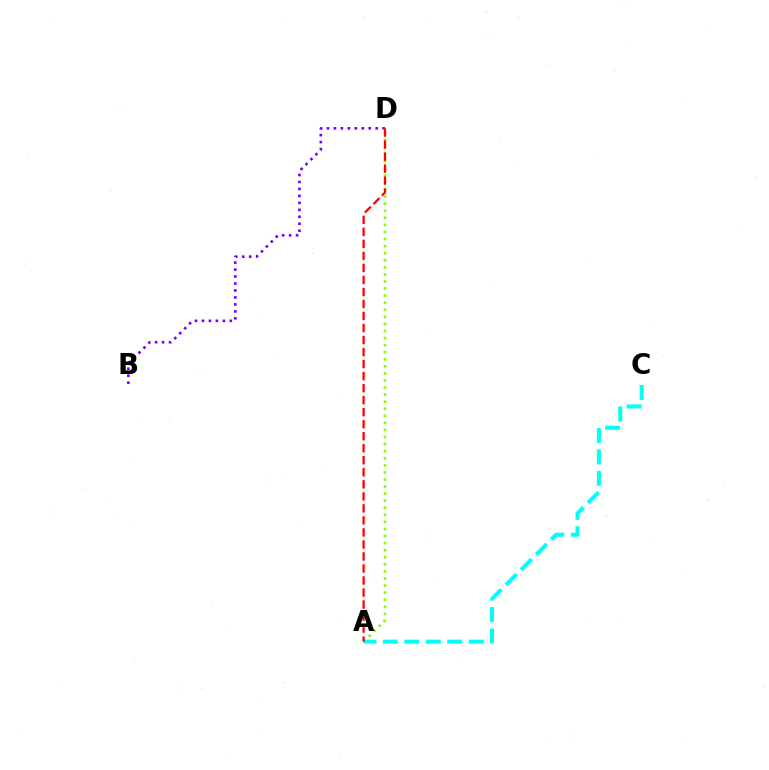{('B', 'D'): [{'color': '#7200ff', 'line_style': 'dotted', 'thickness': 1.89}], ('A', 'D'): [{'color': '#84ff00', 'line_style': 'dotted', 'thickness': 1.92}, {'color': '#ff0000', 'line_style': 'dashed', 'thickness': 1.63}], ('A', 'C'): [{'color': '#00fff6', 'line_style': 'dashed', 'thickness': 2.91}]}